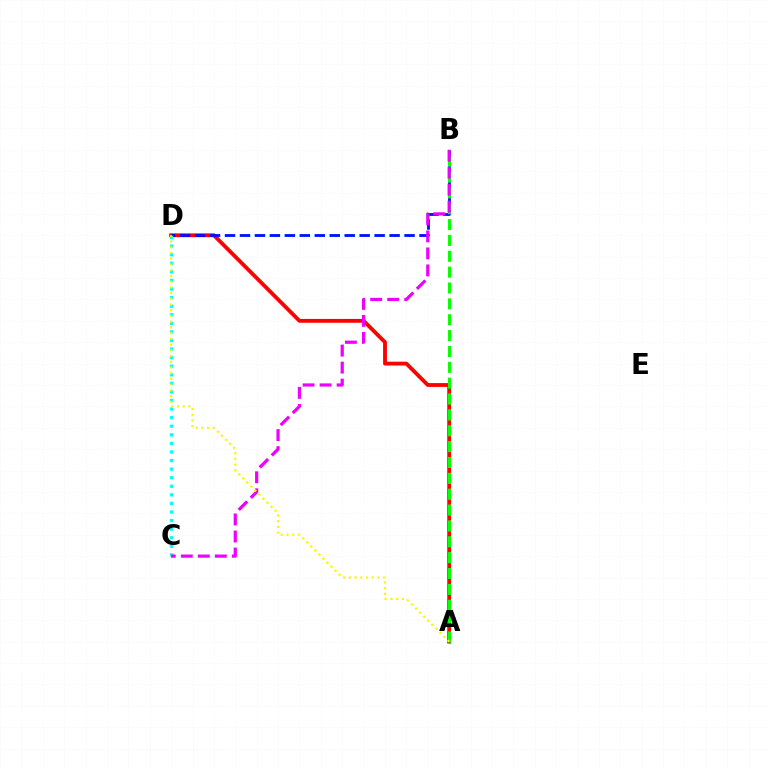{('A', 'D'): [{'color': '#ff0000', 'line_style': 'solid', 'thickness': 2.76}, {'color': '#fcf500', 'line_style': 'dotted', 'thickness': 1.55}], ('B', 'D'): [{'color': '#0010ff', 'line_style': 'dashed', 'thickness': 2.03}], ('A', 'B'): [{'color': '#08ff00', 'line_style': 'dashed', 'thickness': 2.15}], ('C', 'D'): [{'color': '#00fff6', 'line_style': 'dotted', 'thickness': 2.33}], ('B', 'C'): [{'color': '#ee00ff', 'line_style': 'dashed', 'thickness': 2.31}]}